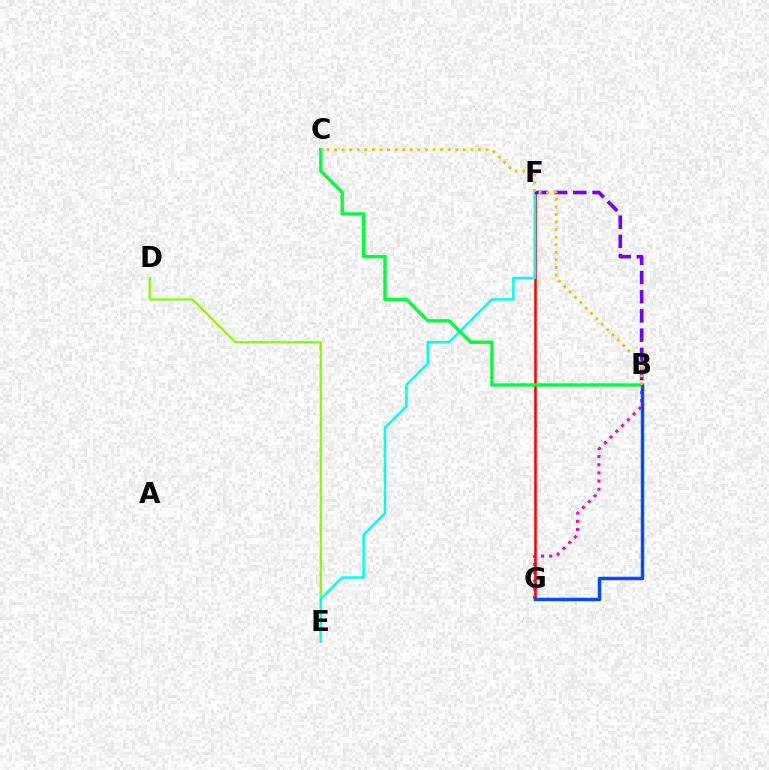{('D', 'E'): [{'color': '#84ff00', 'line_style': 'solid', 'thickness': 1.6}], ('B', 'G'): [{'color': '#ff00cf', 'line_style': 'dotted', 'thickness': 2.22}, {'color': '#004bff', 'line_style': 'solid', 'thickness': 2.5}], ('F', 'G'): [{'color': '#ff0000', 'line_style': 'solid', 'thickness': 1.82}], ('E', 'F'): [{'color': '#00fff6', 'line_style': 'solid', 'thickness': 1.78}], ('B', 'C'): [{'color': '#00ff39', 'line_style': 'solid', 'thickness': 2.4}, {'color': '#ffbd00', 'line_style': 'dotted', 'thickness': 2.06}], ('B', 'F'): [{'color': '#7200ff', 'line_style': 'dashed', 'thickness': 2.61}]}